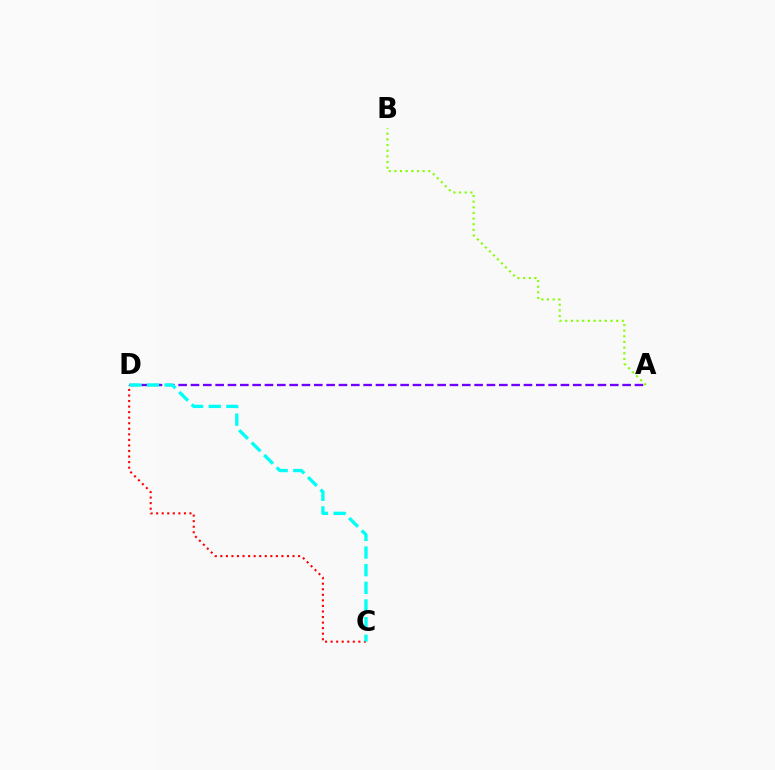{('C', 'D'): [{'color': '#ff0000', 'line_style': 'dotted', 'thickness': 1.51}, {'color': '#00fff6', 'line_style': 'dashed', 'thickness': 2.4}], ('A', 'B'): [{'color': '#84ff00', 'line_style': 'dotted', 'thickness': 1.54}], ('A', 'D'): [{'color': '#7200ff', 'line_style': 'dashed', 'thickness': 1.68}]}